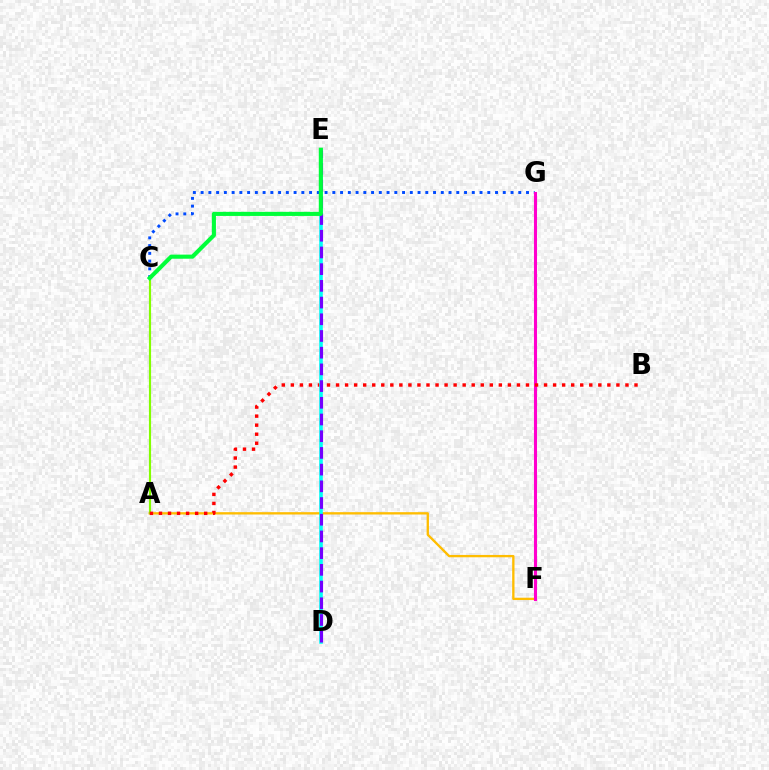{('A', 'F'): [{'color': '#ffbd00', 'line_style': 'solid', 'thickness': 1.68}], ('C', 'G'): [{'color': '#004bff', 'line_style': 'dotted', 'thickness': 2.1}], ('F', 'G'): [{'color': '#ff00cf', 'line_style': 'solid', 'thickness': 2.22}], ('A', 'C'): [{'color': '#84ff00', 'line_style': 'solid', 'thickness': 1.56}], ('A', 'B'): [{'color': '#ff0000', 'line_style': 'dotted', 'thickness': 2.46}], ('D', 'E'): [{'color': '#00fff6', 'line_style': 'solid', 'thickness': 2.59}, {'color': '#7200ff', 'line_style': 'dashed', 'thickness': 2.27}], ('C', 'E'): [{'color': '#00ff39', 'line_style': 'solid', 'thickness': 2.95}]}